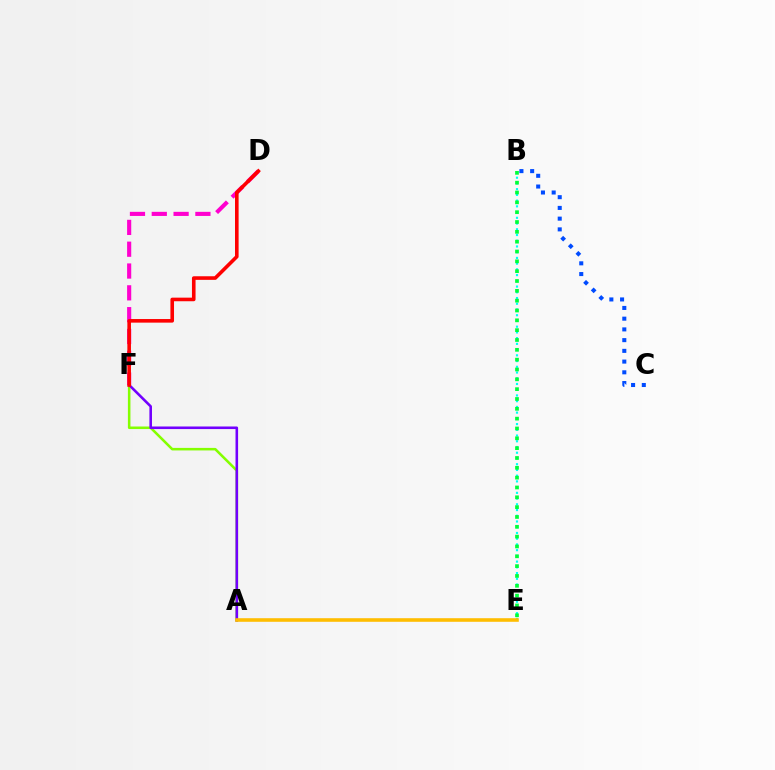{('B', 'E'): [{'color': '#00fff6', 'line_style': 'dotted', 'thickness': 1.56}, {'color': '#00ff39', 'line_style': 'dotted', 'thickness': 2.67}], ('D', 'F'): [{'color': '#ff00cf', 'line_style': 'dashed', 'thickness': 2.96}, {'color': '#ff0000', 'line_style': 'solid', 'thickness': 2.59}], ('A', 'F'): [{'color': '#84ff00', 'line_style': 'solid', 'thickness': 1.83}, {'color': '#7200ff', 'line_style': 'solid', 'thickness': 1.86}], ('A', 'E'): [{'color': '#ffbd00', 'line_style': 'solid', 'thickness': 2.58}], ('B', 'C'): [{'color': '#004bff', 'line_style': 'dotted', 'thickness': 2.91}]}